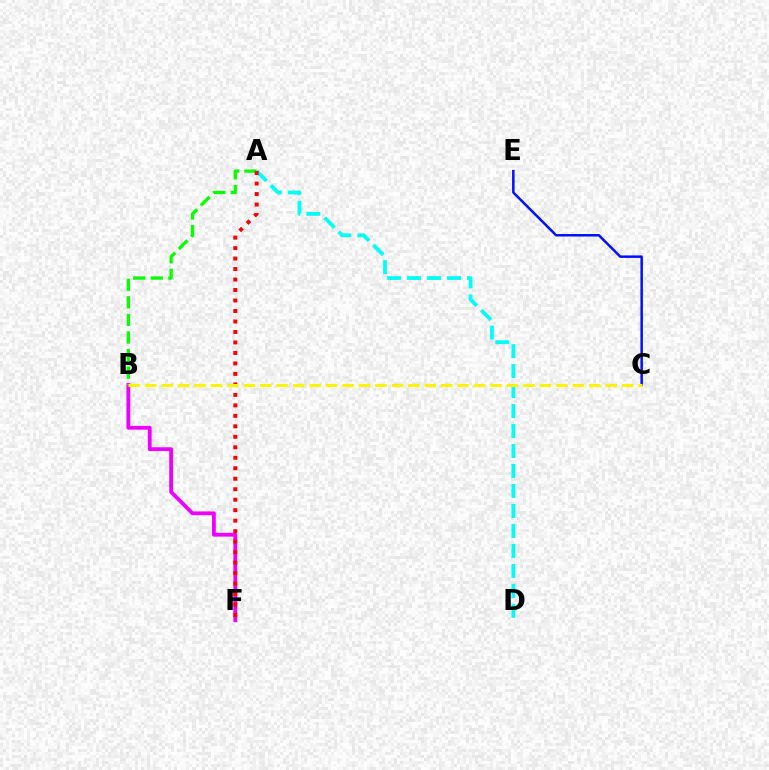{('B', 'F'): [{'color': '#ee00ff', 'line_style': 'solid', 'thickness': 2.74}], ('A', 'B'): [{'color': '#08ff00', 'line_style': 'dashed', 'thickness': 2.39}], ('C', 'E'): [{'color': '#0010ff', 'line_style': 'solid', 'thickness': 1.8}], ('A', 'D'): [{'color': '#00fff6', 'line_style': 'dashed', 'thickness': 2.71}], ('A', 'F'): [{'color': '#ff0000', 'line_style': 'dotted', 'thickness': 2.85}], ('B', 'C'): [{'color': '#fcf500', 'line_style': 'dashed', 'thickness': 2.23}]}